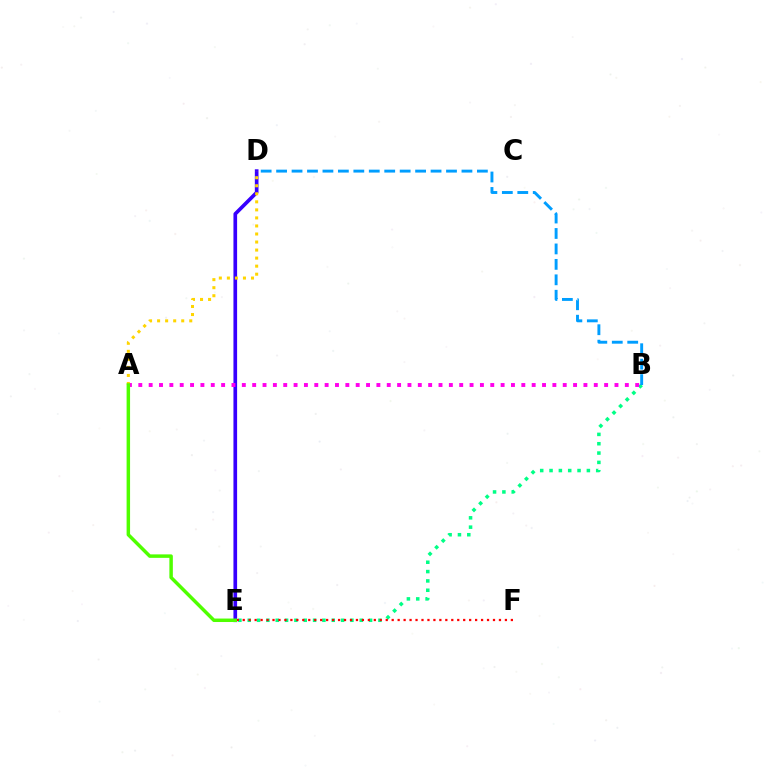{('B', 'E'): [{'color': '#00ff86', 'line_style': 'dotted', 'thickness': 2.54}], ('D', 'E'): [{'color': '#3700ff', 'line_style': 'solid', 'thickness': 2.64}], ('B', 'D'): [{'color': '#009eff', 'line_style': 'dashed', 'thickness': 2.1}], ('A', 'B'): [{'color': '#ff00ed', 'line_style': 'dotted', 'thickness': 2.81}], ('A', 'D'): [{'color': '#ffd500', 'line_style': 'dotted', 'thickness': 2.18}], ('E', 'F'): [{'color': '#ff0000', 'line_style': 'dotted', 'thickness': 1.62}], ('A', 'E'): [{'color': '#4fff00', 'line_style': 'solid', 'thickness': 2.5}]}